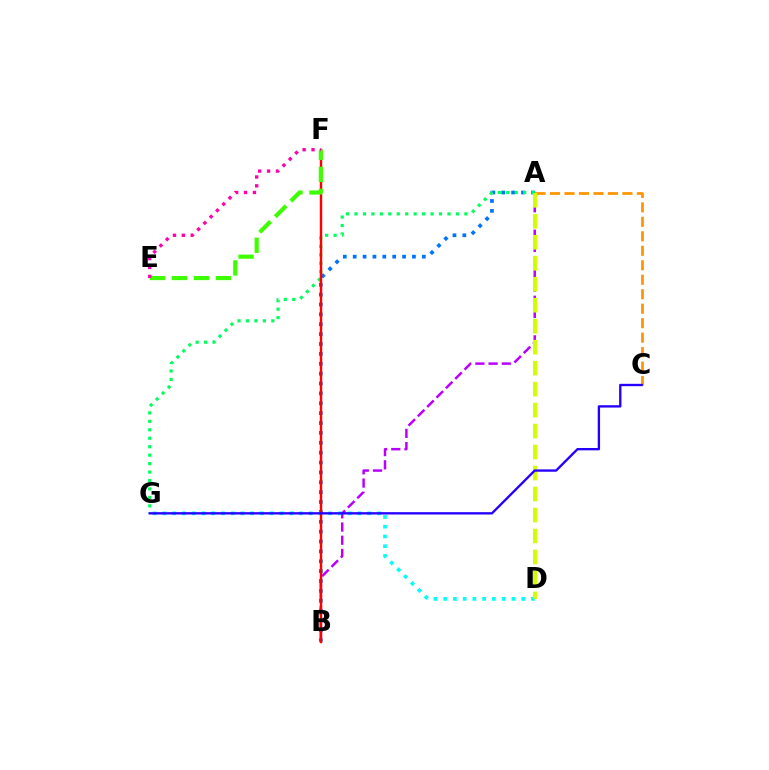{('A', 'B'): [{'color': '#b900ff', 'line_style': 'dashed', 'thickness': 1.79}, {'color': '#0074ff', 'line_style': 'dotted', 'thickness': 2.68}], ('A', 'C'): [{'color': '#ff9400', 'line_style': 'dashed', 'thickness': 1.97}], ('D', 'G'): [{'color': '#00fff6', 'line_style': 'dotted', 'thickness': 2.65}], ('A', 'G'): [{'color': '#00ff5c', 'line_style': 'dotted', 'thickness': 2.3}], ('B', 'F'): [{'color': '#ff0000', 'line_style': 'solid', 'thickness': 1.76}], ('E', 'F'): [{'color': '#3dff00', 'line_style': 'dashed', 'thickness': 2.99}, {'color': '#ff00ac', 'line_style': 'dotted', 'thickness': 2.41}], ('A', 'D'): [{'color': '#d1ff00', 'line_style': 'dashed', 'thickness': 2.85}], ('C', 'G'): [{'color': '#2500ff', 'line_style': 'solid', 'thickness': 1.69}]}